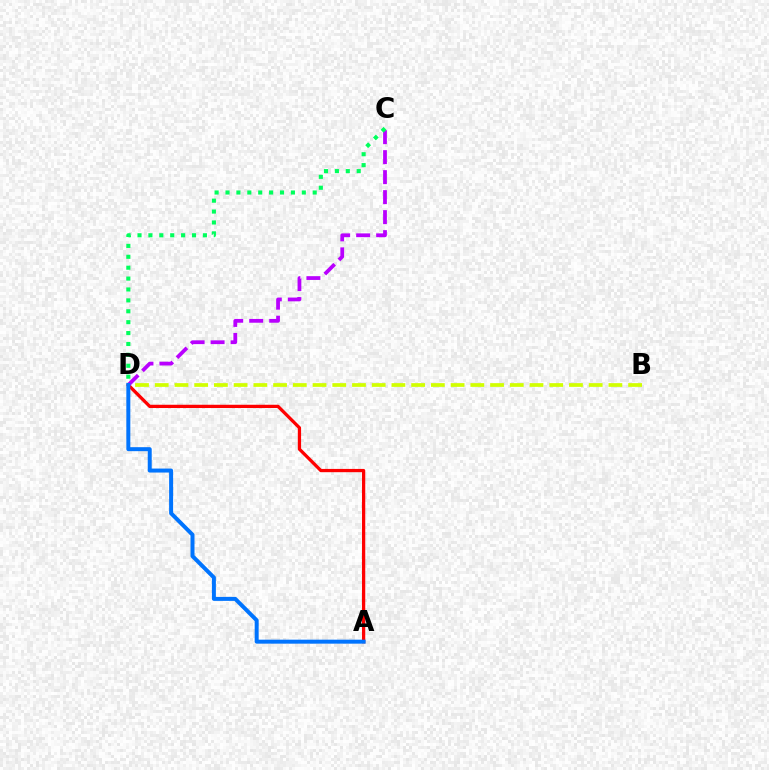{('A', 'D'): [{'color': '#ff0000', 'line_style': 'solid', 'thickness': 2.35}, {'color': '#0074ff', 'line_style': 'solid', 'thickness': 2.87}], ('B', 'D'): [{'color': '#d1ff00', 'line_style': 'dashed', 'thickness': 2.68}], ('C', 'D'): [{'color': '#b900ff', 'line_style': 'dashed', 'thickness': 2.72}, {'color': '#00ff5c', 'line_style': 'dotted', 'thickness': 2.96}]}